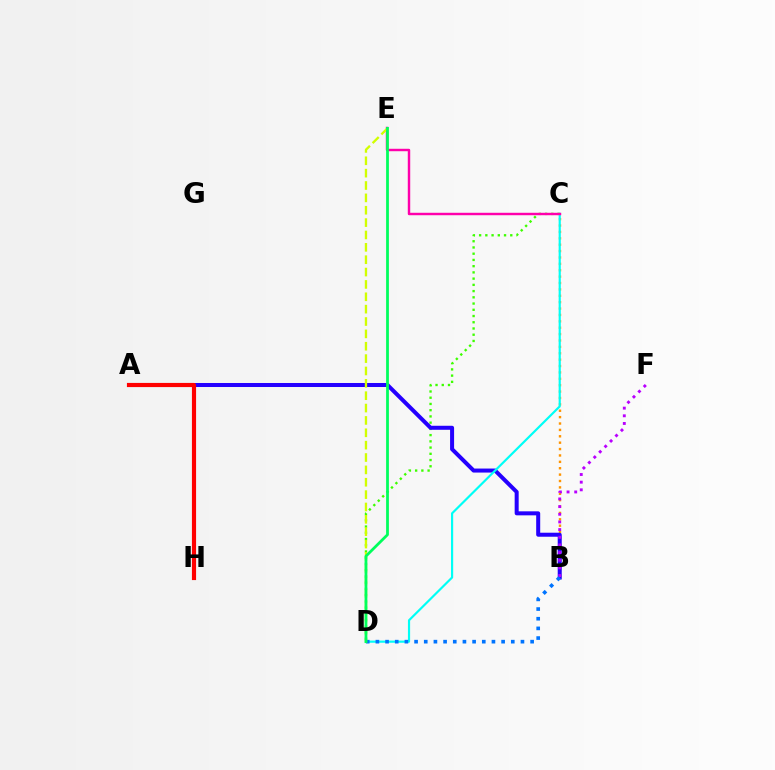{('B', 'C'): [{'color': '#ff9400', 'line_style': 'dotted', 'thickness': 1.74}], ('C', 'D'): [{'color': '#3dff00', 'line_style': 'dotted', 'thickness': 1.69}, {'color': '#00fff6', 'line_style': 'solid', 'thickness': 1.57}], ('A', 'B'): [{'color': '#2500ff', 'line_style': 'solid', 'thickness': 2.89}], ('C', 'E'): [{'color': '#ff00ac', 'line_style': 'solid', 'thickness': 1.76}], ('B', 'F'): [{'color': '#b900ff', 'line_style': 'dotted', 'thickness': 2.08}], ('B', 'D'): [{'color': '#0074ff', 'line_style': 'dotted', 'thickness': 2.63}], ('D', 'E'): [{'color': '#d1ff00', 'line_style': 'dashed', 'thickness': 1.68}, {'color': '#00ff5c', 'line_style': 'solid', 'thickness': 1.99}], ('A', 'H'): [{'color': '#ff0000', 'line_style': 'solid', 'thickness': 2.98}]}